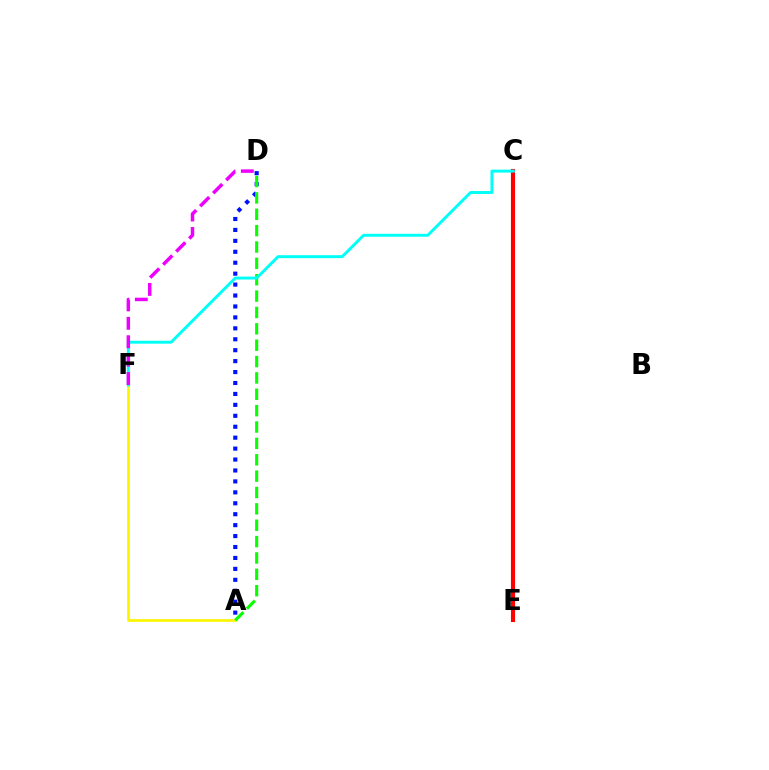{('A', 'D'): [{'color': '#0010ff', 'line_style': 'dotted', 'thickness': 2.97}, {'color': '#08ff00', 'line_style': 'dashed', 'thickness': 2.22}], ('C', 'E'): [{'color': '#ff0000', 'line_style': 'solid', 'thickness': 2.97}], ('A', 'F'): [{'color': '#fcf500', 'line_style': 'solid', 'thickness': 1.95}], ('C', 'F'): [{'color': '#00fff6', 'line_style': 'solid', 'thickness': 2.11}], ('D', 'F'): [{'color': '#ee00ff', 'line_style': 'dashed', 'thickness': 2.5}]}